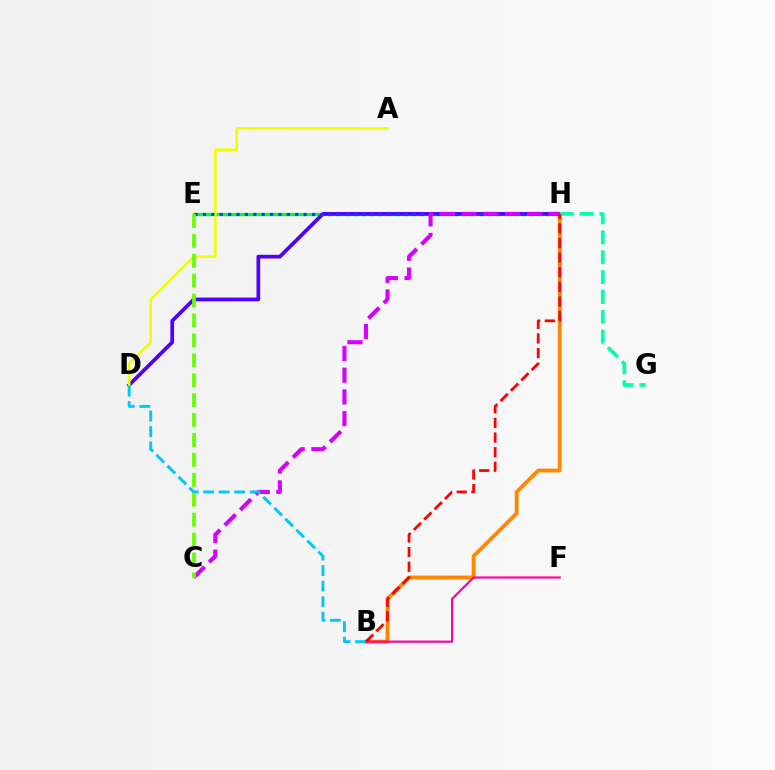{('B', 'H'): [{'color': '#ff8800', 'line_style': 'solid', 'thickness': 2.78}, {'color': '#ff0000', 'line_style': 'dashed', 'thickness': 1.99}], ('E', 'H'): [{'color': '#00ff27', 'line_style': 'solid', 'thickness': 2.31}, {'color': '#003fff', 'line_style': 'dotted', 'thickness': 2.28}], ('D', 'H'): [{'color': '#4f00ff', 'line_style': 'solid', 'thickness': 2.68}], ('A', 'D'): [{'color': '#eeff00', 'line_style': 'solid', 'thickness': 1.86}], ('B', 'F'): [{'color': '#ff00a0', 'line_style': 'solid', 'thickness': 1.56}], ('C', 'H'): [{'color': '#d600ff', 'line_style': 'dashed', 'thickness': 2.95}], ('B', 'D'): [{'color': '#00c7ff', 'line_style': 'dashed', 'thickness': 2.11}], ('C', 'E'): [{'color': '#66ff00', 'line_style': 'dashed', 'thickness': 2.71}], ('G', 'H'): [{'color': '#00ffaf', 'line_style': 'dashed', 'thickness': 2.7}]}